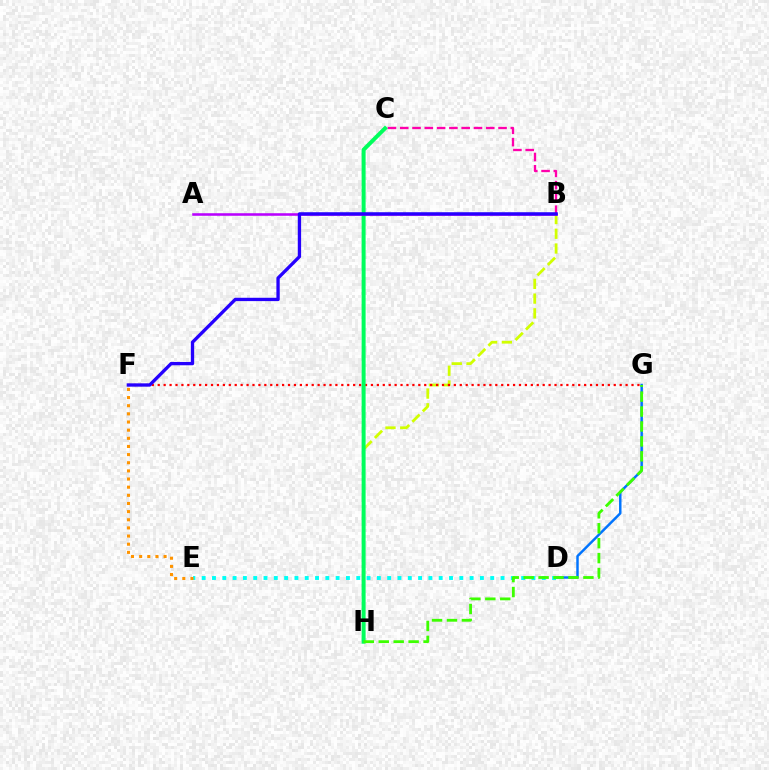{('B', 'H'): [{'color': '#d1ff00', 'line_style': 'dashed', 'thickness': 2.0}], ('D', 'G'): [{'color': '#0074ff', 'line_style': 'solid', 'thickness': 1.77}], ('B', 'C'): [{'color': '#ff00ac', 'line_style': 'dashed', 'thickness': 1.67}], ('D', 'E'): [{'color': '#00fff6', 'line_style': 'dotted', 'thickness': 2.8}], ('F', 'G'): [{'color': '#ff0000', 'line_style': 'dotted', 'thickness': 1.61}], ('C', 'H'): [{'color': '#00ff5c', 'line_style': 'solid', 'thickness': 2.86}], ('A', 'B'): [{'color': '#b900ff', 'line_style': 'solid', 'thickness': 1.84}], ('E', 'F'): [{'color': '#ff9400', 'line_style': 'dotted', 'thickness': 2.21}], ('G', 'H'): [{'color': '#3dff00', 'line_style': 'dashed', 'thickness': 2.03}], ('B', 'F'): [{'color': '#2500ff', 'line_style': 'solid', 'thickness': 2.39}]}